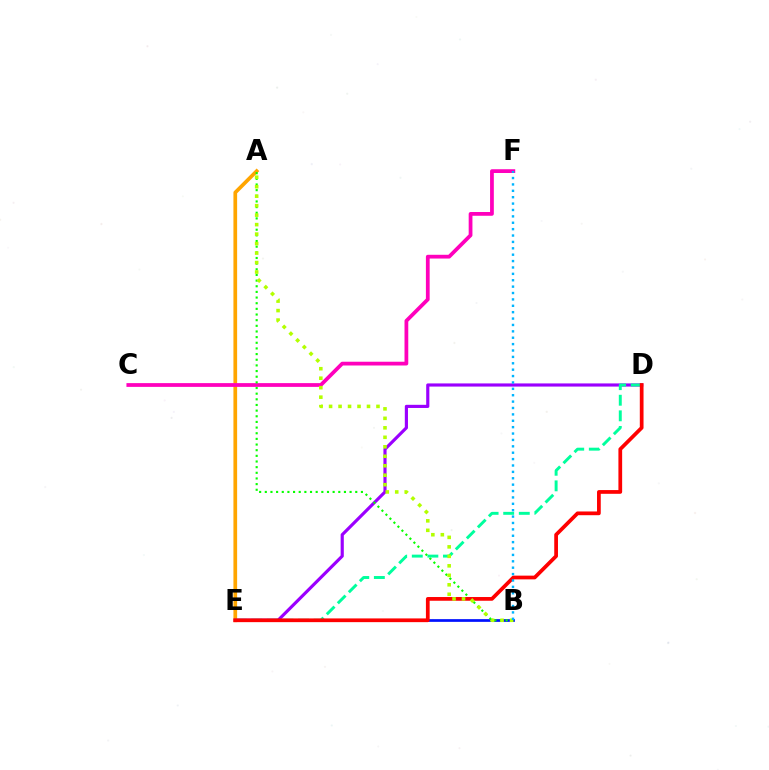{('B', 'E'): [{'color': '#0010ff', 'line_style': 'solid', 'thickness': 1.96}], ('A', 'E'): [{'color': '#ffa500', 'line_style': 'solid', 'thickness': 2.66}], ('D', 'E'): [{'color': '#9b00ff', 'line_style': 'solid', 'thickness': 2.27}, {'color': '#00ff9d', 'line_style': 'dashed', 'thickness': 2.12}, {'color': '#ff0000', 'line_style': 'solid', 'thickness': 2.69}], ('C', 'F'): [{'color': '#ff00bd', 'line_style': 'solid', 'thickness': 2.71}], ('A', 'B'): [{'color': '#08ff00', 'line_style': 'dotted', 'thickness': 1.54}, {'color': '#b3ff00', 'line_style': 'dotted', 'thickness': 2.58}], ('B', 'F'): [{'color': '#00b5ff', 'line_style': 'dotted', 'thickness': 1.74}]}